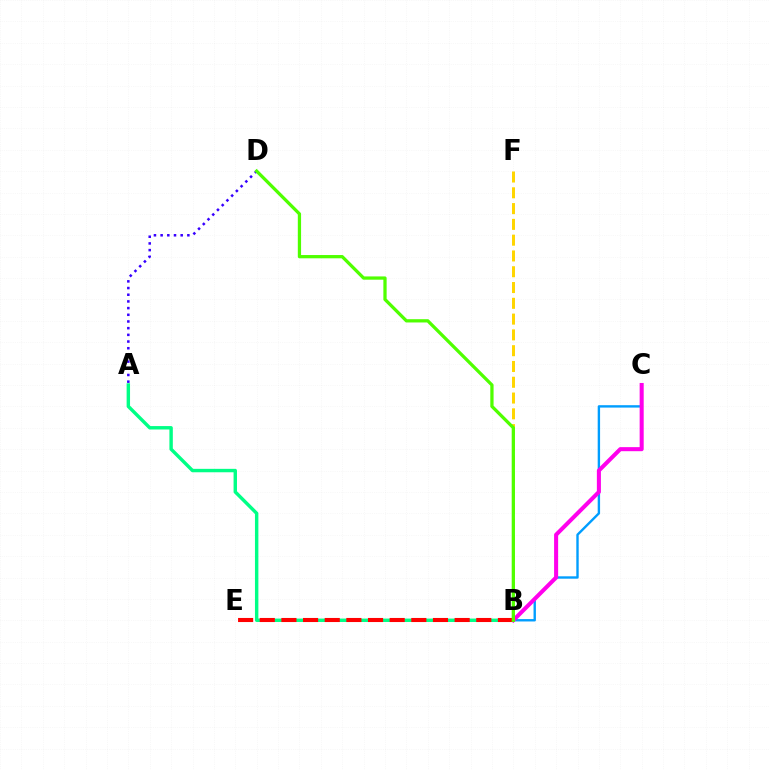{('A', 'B'): [{'color': '#00ff86', 'line_style': 'solid', 'thickness': 2.46}], ('B', 'C'): [{'color': '#009eff', 'line_style': 'solid', 'thickness': 1.72}, {'color': '#ff00ed', 'line_style': 'solid', 'thickness': 2.92}], ('B', 'F'): [{'color': '#ffd500', 'line_style': 'dashed', 'thickness': 2.14}], ('A', 'D'): [{'color': '#3700ff', 'line_style': 'dotted', 'thickness': 1.82}], ('B', 'E'): [{'color': '#ff0000', 'line_style': 'dashed', 'thickness': 2.94}], ('B', 'D'): [{'color': '#4fff00', 'line_style': 'solid', 'thickness': 2.35}]}